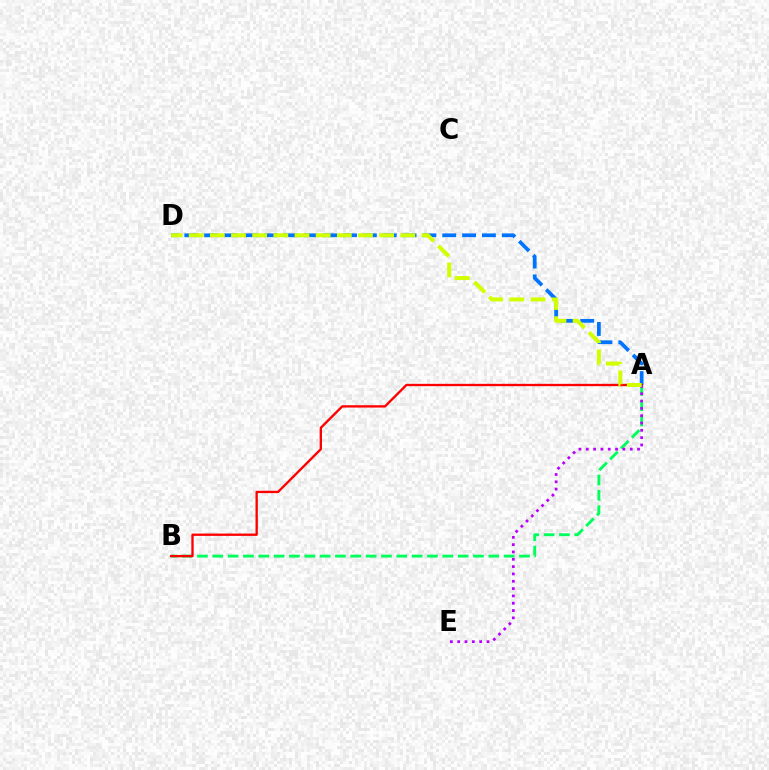{('A', 'B'): [{'color': '#00ff5c', 'line_style': 'dashed', 'thickness': 2.08}, {'color': '#ff0000', 'line_style': 'solid', 'thickness': 1.68}], ('A', 'D'): [{'color': '#0074ff', 'line_style': 'dashed', 'thickness': 2.7}, {'color': '#d1ff00', 'line_style': 'dashed', 'thickness': 2.88}], ('A', 'E'): [{'color': '#b900ff', 'line_style': 'dotted', 'thickness': 1.99}]}